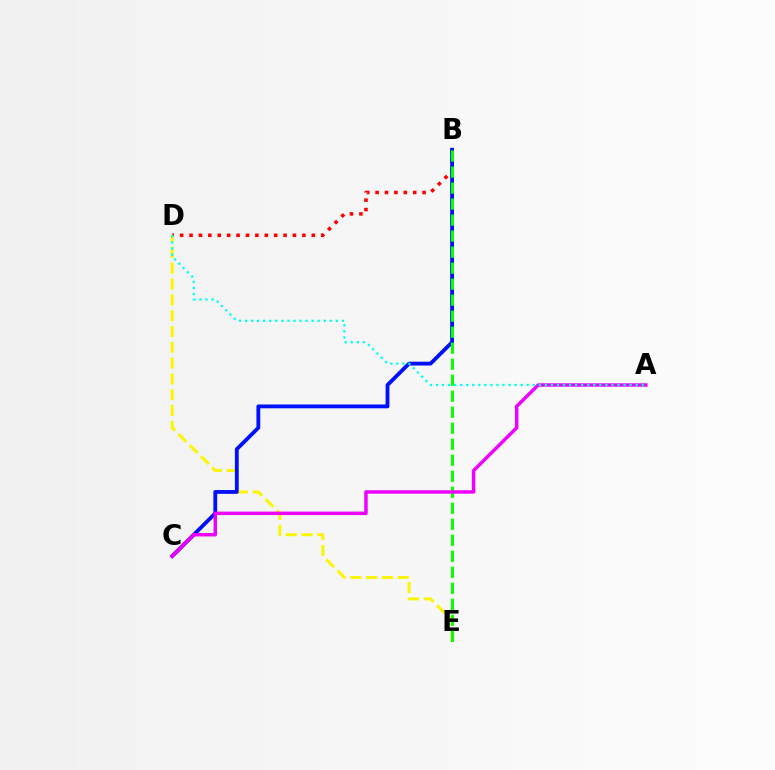{('B', 'D'): [{'color': '#ff0000', 'line_style': 'dotted', 'thickness': 2.55}], ('D', 'E'): [{'color': '#fcf500', 'line_style': 'dashed', 'thickness': 2.15}], ('B', 'C'): [{'color': '#0010ff', 'line_style': 'solid', 'thickness': 2.75}], ('B', 'E'): [{'color': '#08ff00', 'line_style': 'dashed', 'thickness': 2.17}], ('A', 'C'): [{'color': '#ee00ff', 'line_style': 'solid', 'thickness': 2.48}], ('A', 'D'): [{'color': '#00fff6', 'line_style': 'dotted', 'thickness': 1.64}]}